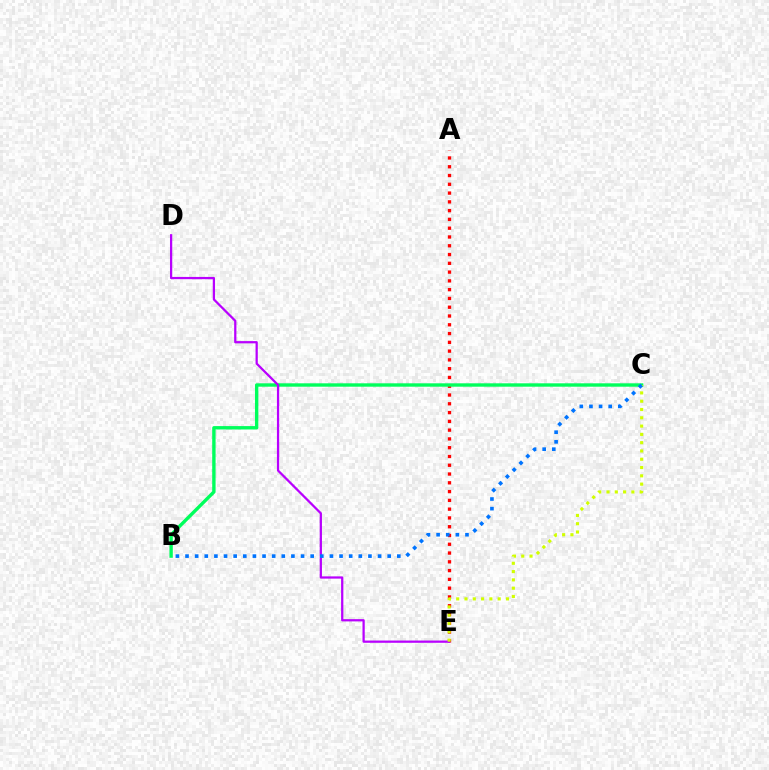{('A', 'E'): [{'color': '#ff0000', 'line_style': 'dotted', 'thickness': 2.39}], ('B', 'C'): [{'color': '#00ff5c', 'line_style': 'solid', 'thickness': 2.43}, {'color': '#0074ff', 'line_style': 'dotted', 'thickness': 2.62}], ('D', 'E'): [{'color': '#b900ff', 'line_style': 'solid', 'thickness': 1.62}], ('C', 'E'): [{'color': '#d1ff00', 'line_style': 'dotted', 'thickness': 2.25}]}